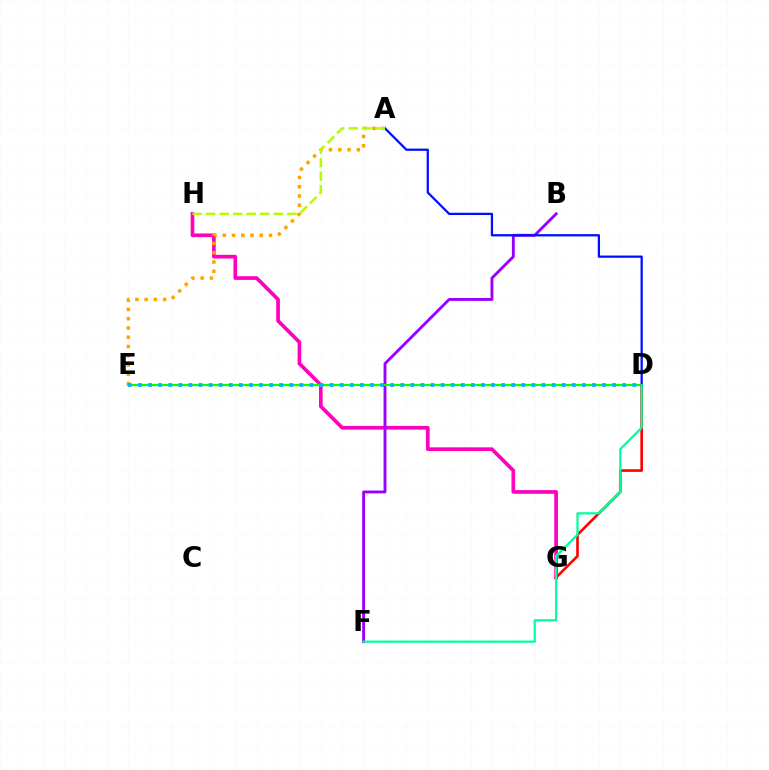{('D', 'G'): [{'color': '#ff0000', 'line_style': 'solid', 'thickness': 1.89}], ('G', 'H'): [{'color': '#ff00bd', 'line_style': 'solid', 'thickness': 2.64}], ('B', 'F'): [{'color': '#9b00ff', 'line_style': 'solid', 'thickness': 2.07}], ('D', 'E'): [{'color': '#08ff00', 'line_style': 'solid', 'thickness': 1.55}, {'color': '#00b5ff', 'line_style': 'dotted', 'thickness': 2.74}], ('A', 'D'): [{'color': '#0010ff', 'line_style': 'solid', 'thickness': 1.63}], ('D', 'F'): [{'color': '#00ff9d', 'line_style': 'solid', 'thickness': 1.61}], ('A', 'E'): [{'color': '#ffa500', 'line_style': 'dotted', 'thickness': 2.52}], ('A', 'H'): [{'color': '#b3ff00', 'line_style': 'dashed', 'thickness': 1.84}]}